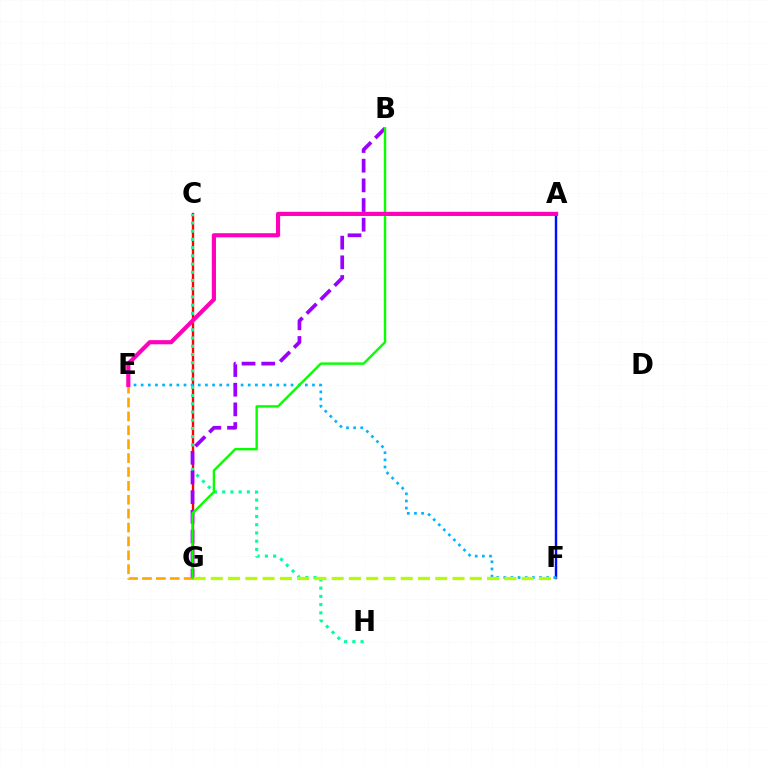{('C', 'G'): [{'color': '#ff0000', 'line_style': 'solid', 'thickness': 1.7}], ('A', 'F'): [{'color': '#0010ff', 'line_style': 'solid', 'thickness': 1.75}], ('E', 'F'): [{'color': '#00b5ff', 'line_style': 'dotted', 'thickness': 1.94}], ('E', 'G'): [{'color': '#ffa500', 'line_style': 'dashed', 'thickness': 1.89}], ('C', 'H'): [{'color': '#00ff9d', 'line_style': 'dotted', 'thickness': 2.23}], ('B', 'G'): [{'color': '#9b00ff', 'line_style': 'dashed', 'thickness': 2.67}, {'color': '#08ff00', 'line_style': 'solid', 'thickness': 1.74}], ('F', 'G'): [{'color': '#b3ff00', 'line_style': 'dashed', 'thickness': 2.35}], ('A', 'E'): [{'color': '#ff00bd', 'line_style': 'solid', 'thickness': 2.99}]}